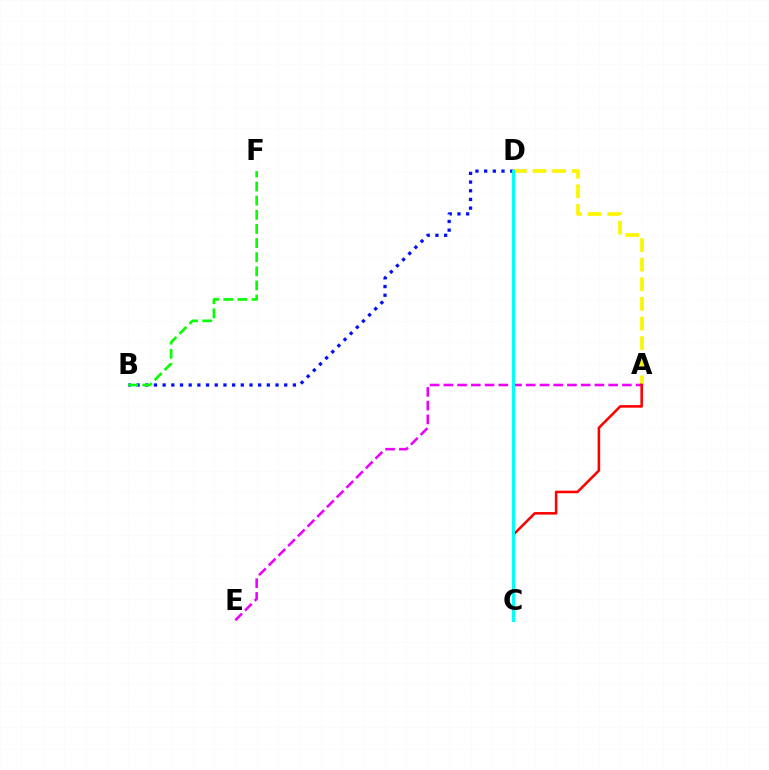{('A', 'D'): [{'color': '#fcf500', 'line_style': 'dashed', 'thickness': 2.66}], ('A', 'E'): [{'color': '#ee00ff', 'line_style': 'dashed', 'thickness': 1.87}], ('A', 'C'): [{'color': '#ff0000', 'line_style': 'solid', 'thickness': 1.84}], ('B', 'D'): [{'color': '#0010ff', 'line_style': 'dotted', 'thickness': 2.36}], ('B', 'F'): [{'color': '#08ff00', 'line_style': 'dashed', 'thickness': 1.92}], ('C', 'D'): [{'color': '#00fff6', 'line_style': 'solid', 'thickness': 2.24}]}